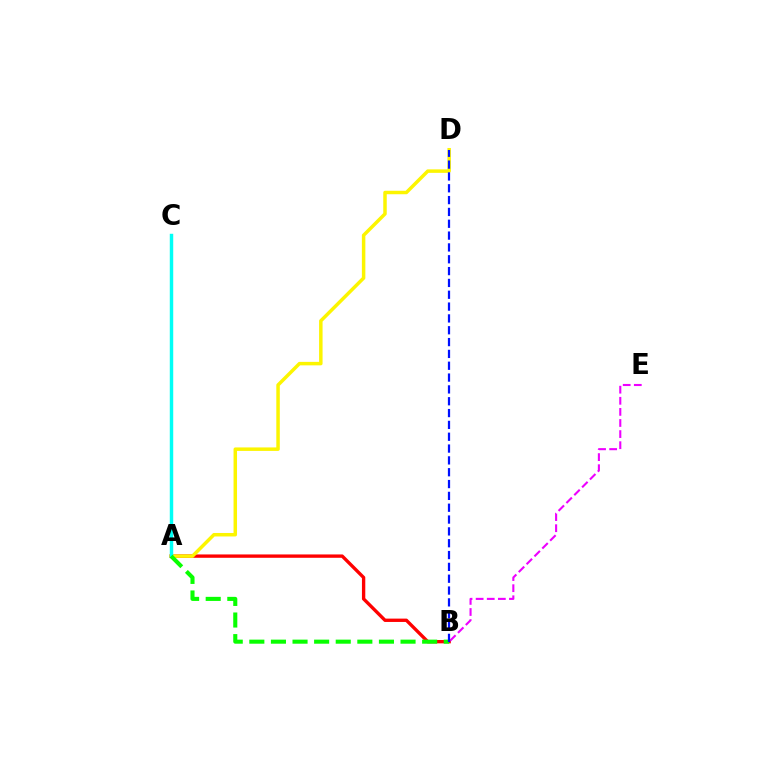{('A', 'B'): [{'color': '#ff0000', 'line_style': 'solid', 'thickness': 2.41}, {'color': '#08ff00', 'line_style': 'dashed', 'thickness': 2.93}], ('A', 'D'): [{'color': '#fcf500', 'line_style': 'solid', 'thickness': 2.5}], ('B', 'E'): [{'color': '#ee00ff', 'line_style': 'dashed', 'thickness': 1.51}], ('A', 'C'): [{'color': '#00fff6', 'line_style': 'solid', 'thickness': 2.48}], ('B', 'D'): [{'color': '#0010ff', 'line_style': 'dashed', 'thickness': 1.61}]}